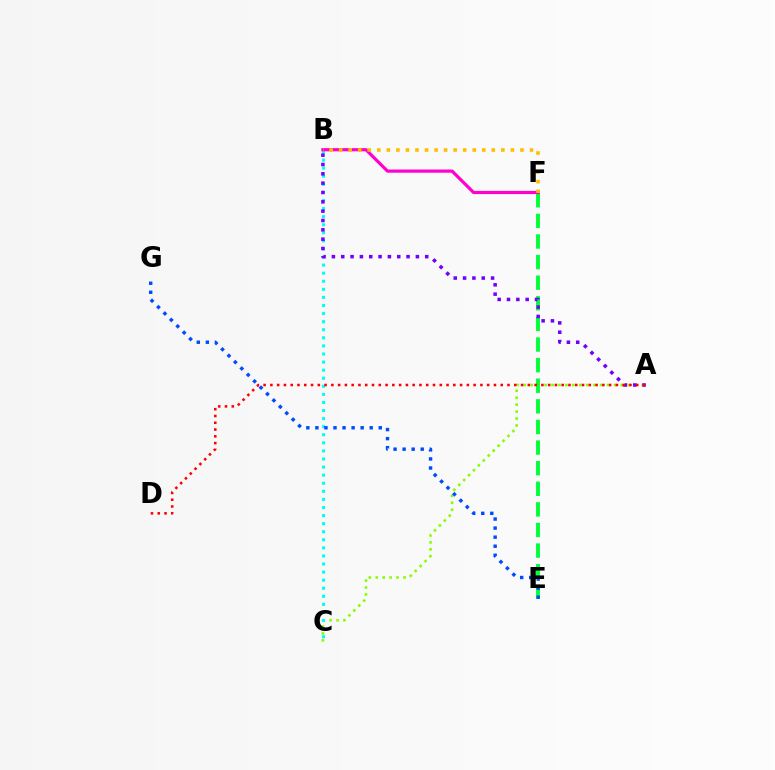{('A', 'C'): [{'color': '#84ff00', 'line_style': 'dotted', 'thickness': 1.89}], ('E', 'F'): [{'color': '#00ff39', 'line_style': 'dashed', 'thickness': 2.8}], ('B', 'C'): [{'color': '#00fff6', 'line_style': 'dotted', 'thickness': 2.19}], ('A', 'B'): [{'color': '#7200ff', 'line_style': 'dotted', 'thickness': 2.54}], ('A', 'D'): [{'color': '#ff0000', 'line_style': 'dotted', 'thickness': 1.84}], ('E', 'G'): [{'color': '#004bff', 'line_style': 'dotted', 'thickness': 2.46}], ('B', 'F'): [{'color': '#ff00cf', 'line_style': 'solid', 'thickness': 2.3}, {'color': '#ffbd00', 'line_style': 'dotted', 'thickness': 2.59}]}